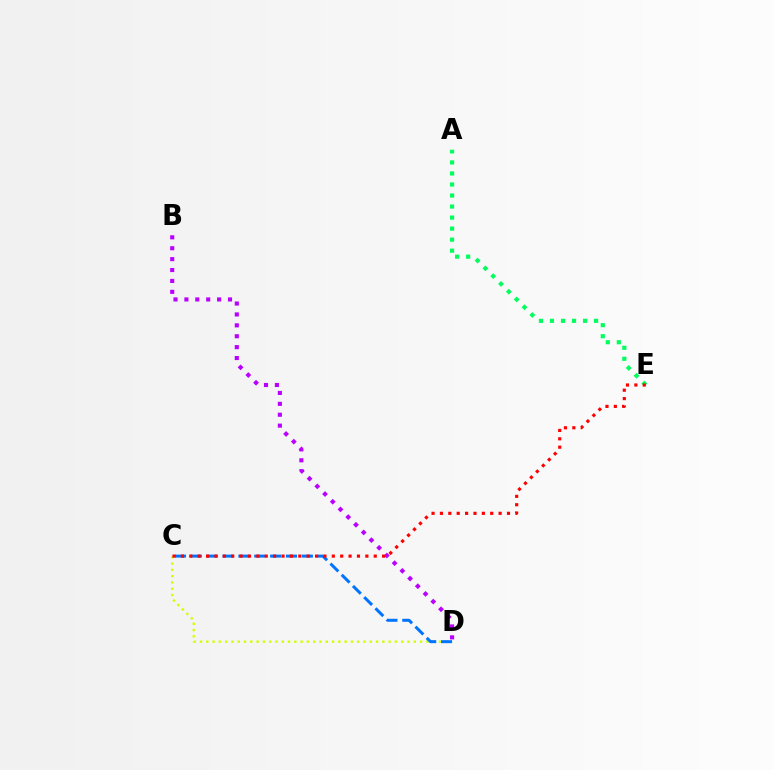{('C', 'D'): [{'color': '#d1ff00', 'line_style': 'dotted', 'thickness': 1.71}, {'color': '#0074ff', 'line_style': 'dashed', 'thickness': 2.15}], ('B', 'D'): [{'color': '#b900ff', 'line_style': 'dotted', 'thickness': 2.96}], ('A', 'E'): [{'color': '#00ff5c', 'line_style': 'dotted', 'thickness': 3.0}], ('C', 'E'): [{'color': '#ff0000', 'line_style': 'dotted', 'thickness': 2.28}]}